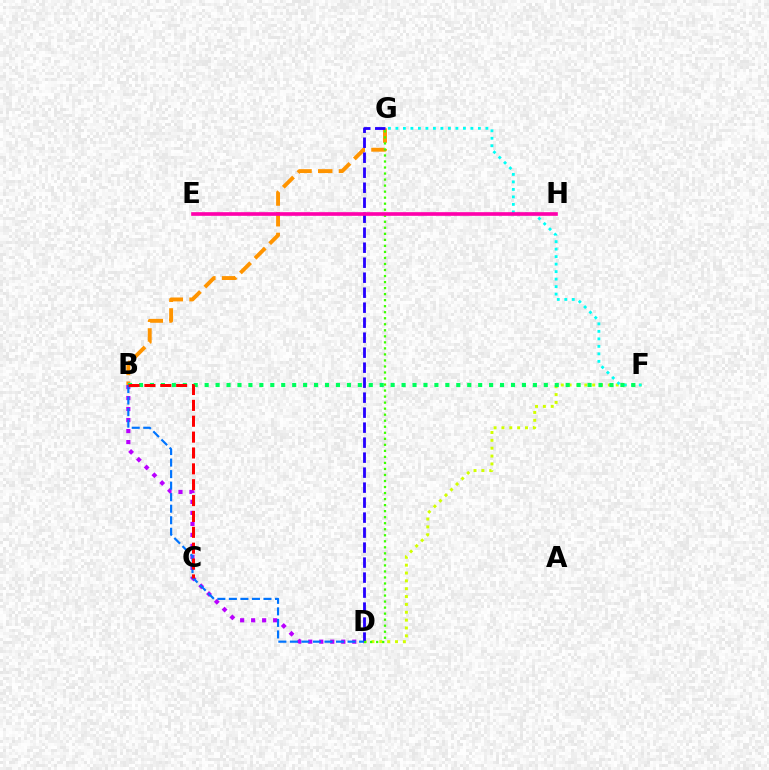{('D', 'F'): [{'color': '#d1ff00', 'line_style': 'dotted', 'thickness': 2.13}], ('B', 'G'): [{'color': '#ff9400', 'line_style': 'dashed', 'thickness': 2.81}], ('F', 'G'): [{'color': '#00fff6', 'line_style': 'dotted', 'thickness': 2.04}], ('B', 'D'): [{'color': '#b900ff', 'line_style': 'dotted', 'thickness': 2.99}, {'color': '#0074ff', 'line_style': 'dashed', 'thickness': 1.57}], ('D', 'G'): [{'color': '#2500ff', 'line_style': 'dashed', 'thickness': 2.04}, {'color': '#3dff00', 'line_style': 'dotted', 'thickness': 1.64}], ('B', 'F'): [{'color': '#00ff5c', 'line_style': 'dotted', 'thickness': 2.97}], ('E', 'H'): [{'color': '#ff00ac', 'line_style': 'solid', 'thickness': 2.62}], ('B', 'C'): [{'color': '#ff0000', 'line_style': 'dashed', 'thickness': 2.16}]}